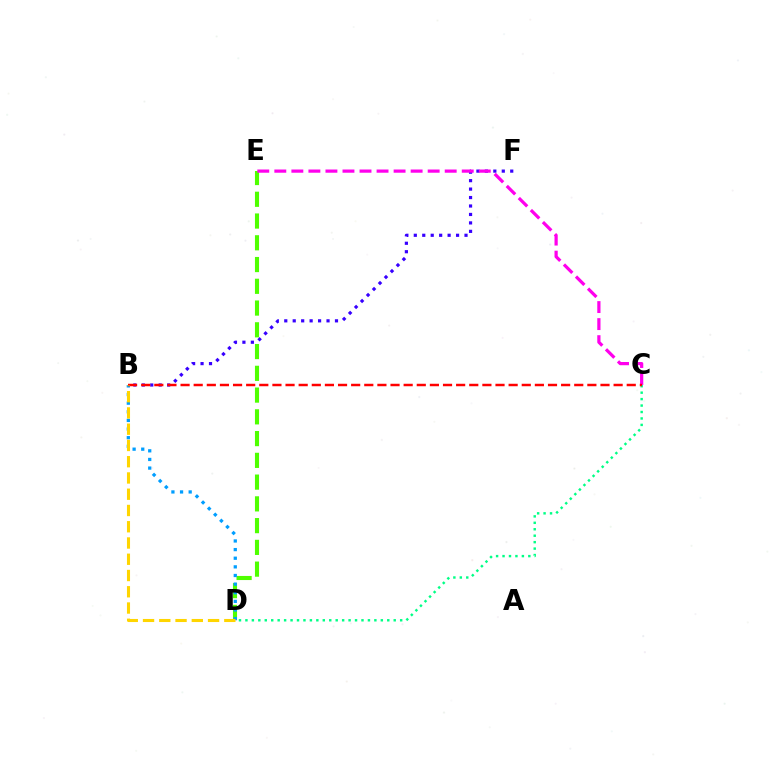{('B', 'F'): [{'color': '#3700ff', 'line_style': 'dotted', 'thickness': 2.3}], ('D', 'E'): [{'color': '#4fff00', 'line_style': 'dashed', 'thickness': 2.96}], ('B', 'D'): [{'color': '#009eff', 'line_style': 'dotted', 'thickness': 2.35}, {'color': '#ffd500', 'line_style': 'dashed', 'thickness': 2.21}], ('C', 'D'): [{'color': '#00ff86', 'line_style': 'dotted', 'thickness': 1.75}], ('C', 'E'): [{'color': '#ff00ed', 'line_style': 'dashed', 'thickness': 2.31}], ('B', 'C'): [{'color': '#ff0000', 'line_style': 'dashed', 'thickness': 1.78}]}